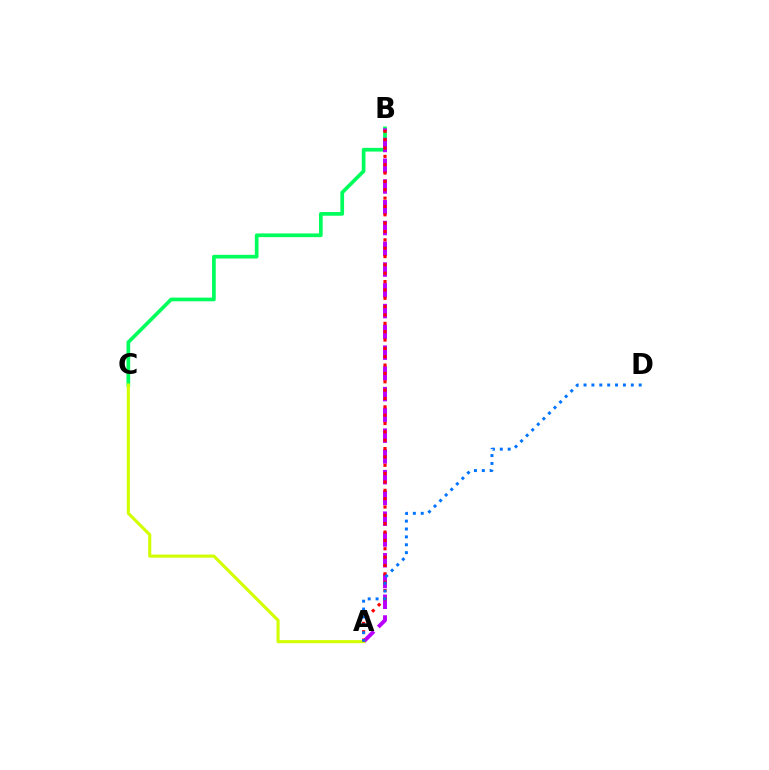{('B', 'C'): [{'color': '#00ff5c', 'line_style': 'solid', 'thickness': 2.66}], ('A', 'B'): [{'color': '#b900ff', 'line_style': 'dashed', 'thickness': 2.82}, {'color': '#ff0000', 'line_style': 'dotted', 'thickness': 2.27}], ('A', 'C'): [{'color': '#d1ff00', 'line_style': 'solid', 'thickness': 2.23}], ('A', 'D'): [{'color': '#0074ff', 'line_style': 'dotted', 'thickness': 2.14}]}